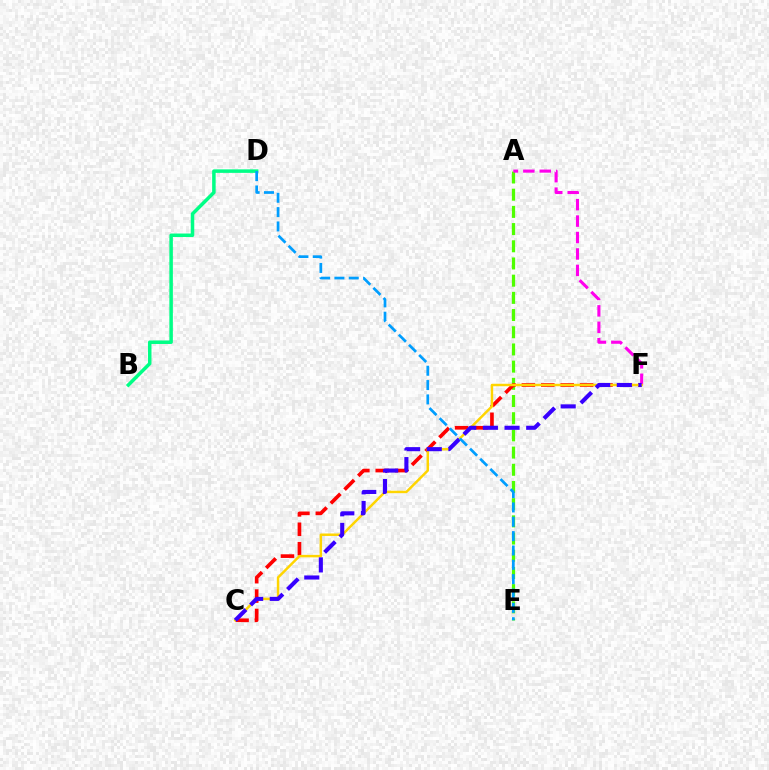{('A', 'E'): [{'color': '#4fff00', 'line_style': 'dashed', 'thickness': 2.34}], ('B', 'D'): [{'color': '#00ff86', 'line_style': 'solid', 'thickness': 2.53}], ('C', 'F'): [{'color': '#ff0000', 'line_style': 'dashed', 'thickness': 2.64}, {'color': '#ffd500', 'line_style': 'solid', 'thickness': 1.77}, {'color': '#3700ff', 'line_style': 'dashed', 'thickness': 2.94}], ('A', 'F'): [{'color': '#ff00ed', 'line_style': 'dashed', 'thickness': 2.23}], ('D', 'E'): [{'color': '#009eff', 'line_style': 'dashed', 'thickness': 1.95}]}